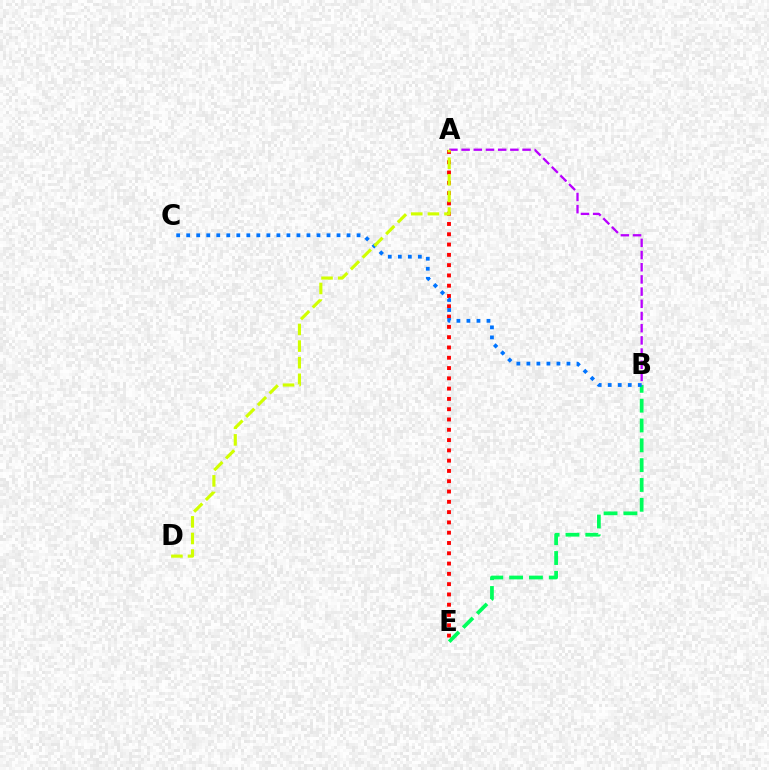{('A', 'E'): [{'color': '#ff0000', 'line_style': 'dotted', 'thickness': 2.8}], ('B', 'E'): [{'color': '#00ff5c', 'line_style': 'dashed', 'thickness': 2.69}], ('A', 'B'): [{'color': '#b900ff', 'line_style': 'dashed', 'thickness': 1.66}], ('B', 'C'): [{'color': '#0074ff', 'line_style': 'dotted', 'thickness': 2.72}], ('A', 'D'): [{'color': '#d1ff00', 'line_style': 'dashed', 'thickness': 2.26}]}